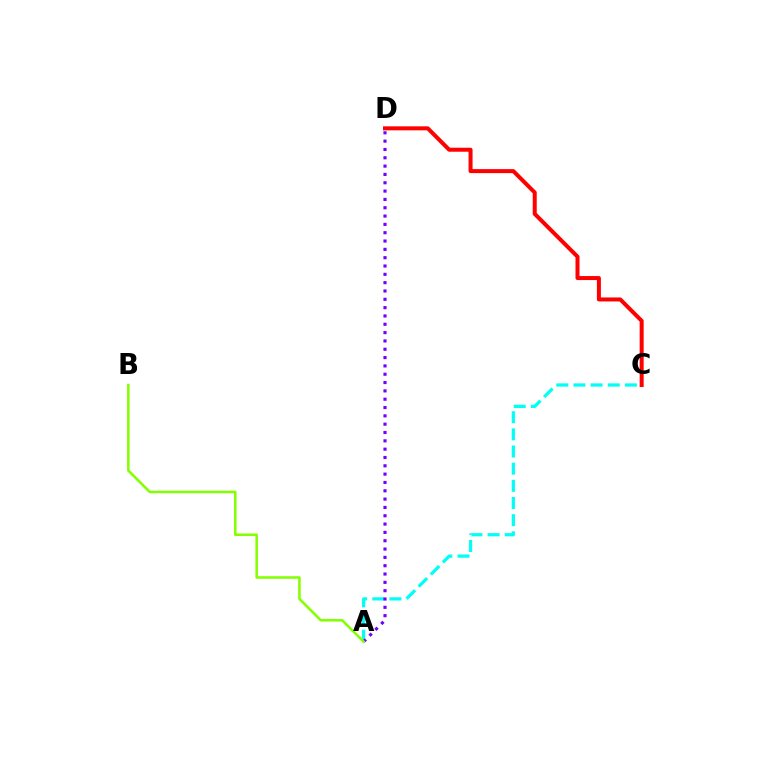{('A', 'C'): [{'color': '#00fff6', 'line_style': 'dashed', 'thickness': 2.33}], ('A', 'D'): [{'color': '#7200ff', 'line_style': 'dotted', 'thickness': 2.26}], ('C', 'D'): [{'color': '#ff0000', 'line_style': 'solid', 'thickness': 2.88}], ('A', 'B'): [{'color': '#84ff00', 'line_style': 'solid', 'thickness': 1.83}]}